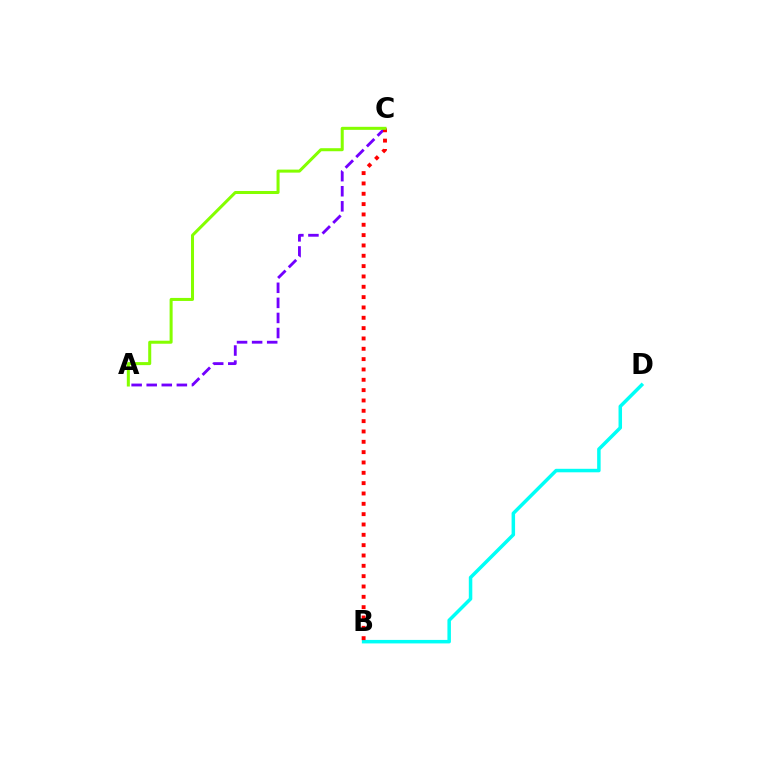{('A', 'C'): [{'color': '#7200ff', 'line_style': 'dashed', 'thickness': 2.05}, {'color': '#84ff00', 'line_style': 'solid', 'thickness': 2.18}], ('B', 'D'): [{'color': '#00fff6', 'line_style': 'solid', 'thickness': 2.52}], ('B', 'C'): [{'color': '#ff0000', 'line_style': 'dotted', 'thickness': 2.81}]}